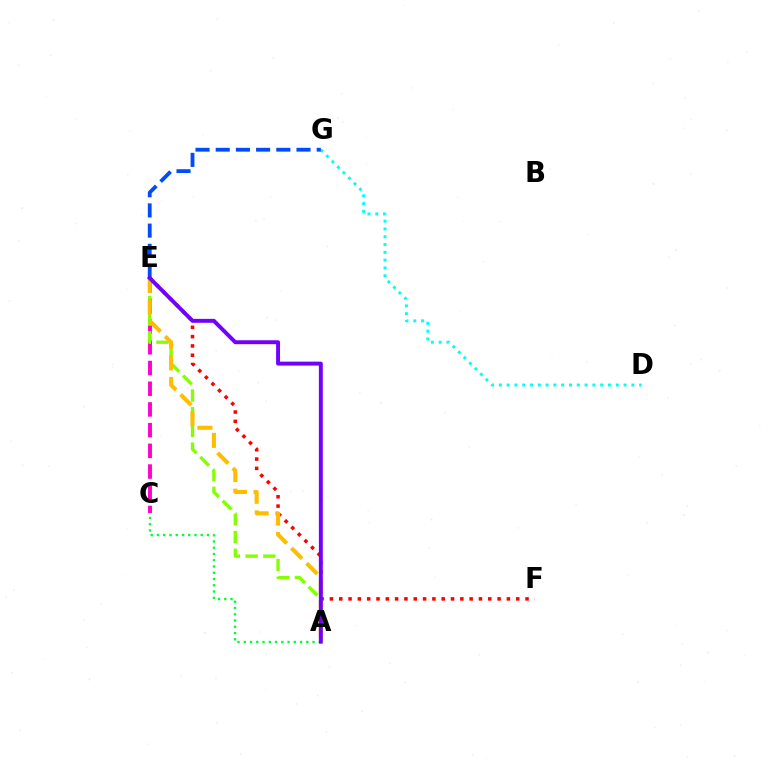{('D', 'G'): [{'color': '#00fff6', 'line_style': 'dotted', 'thickness': 2.12}], ('E', 'F'): [{'color': '#ff0000', 'line_style': 'dotted', 'thickness': 2.53}], ('C', 'E'): [{'color': '#ff00cf', 'line_style': 'dashed', 'thickness': 2.81}], ('A', 'E'): [{'color': '#84ff00', 'line_style': 'dashed', 'thickness': 2.4}, {'color': '#ffbd00', 'line_style': 'dashed', 'thickness': 2.93}, {'color': '#7200ff', 'line_style': 'solid', 'thickness': 2.83}], ('A', 'C'): [{'color': '#00ff39', 'line_style': 'dotted', 'thickness': 1.7}], ('E', 'G'): [{'color': '#004bff', 'line_style': 'dashed', 'thickness': 2.74}]}